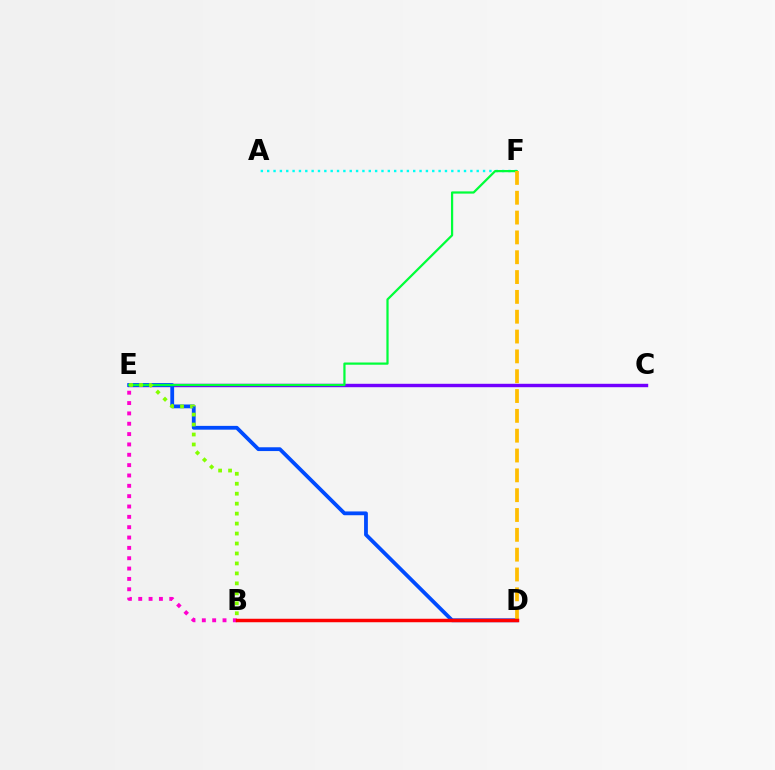{('C', 'E'): [{'color': '#7200ff', 'line_style': 'solid', 'thickness': 2.46}], ('A', 'F'): [{'color': '#00fff6', 'line_style': 'dotted', 'thickness': 1.72}], ('D', 'E'): [{'color': '#004bff', 'line_style': 'solid', 'thickness': 2.73}], ('E', 'F'): [{'color': '#00ff39', 'line_style': 'solid', 'thickness': 1.61}], ('B', 'E'): [{'color': '#84ff00', 'line_style': 'dotted', 'thickness': 2.71}, {'color': '#ff00cf', 'line_style': 'dotted', 'thickness': 2.81}], ('D', 'F'): [{'color': '#ffbd00', 'line_style': 'dashed', 'thickness': 2.69}], ('B', 'D'): [{'color': '#ff0000', 'line_style': 'solid', 'thickness': 2.5}]}